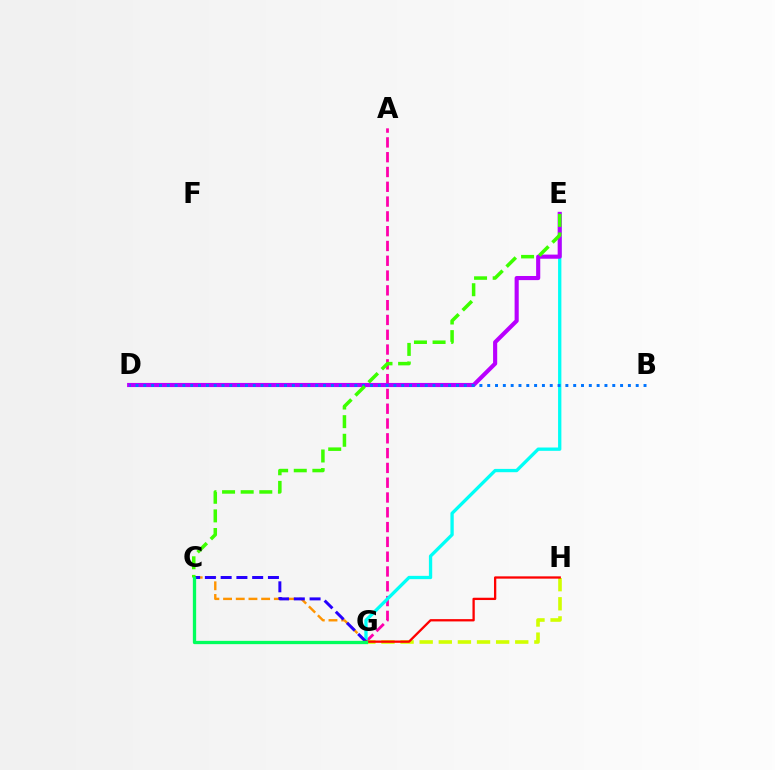{('C', 'G'): [{'color': '#ff9400', 'line_style': 'dashed', 'thickness': 1.72}, {'color': '#2500ff', 'line_style': 'dashed', 'thickness': 2.14}, {'color': '#00ff5c', 'line_style': 'solid', 'thickness': 2.37}], ('A', 'G'): [{'color': '#ff00ac', 'line_style': 'dashed', 'thickness': 2.01}], ('G', 'H'): [{'color': '#d1ff00', 'line_style': 'dashed', 'thickness': 2.6}, {'color': '#ff0000', 'line_style': 'solid', 'thickness': 1.66}], ('E', 'G'): [{'color': '#00fff6', 'line_style': 'solid', 'thickness': 2.38}], ('D', 'E'): [{'color': '#b900ff', 'line_style': 'solid', 'thickness': 2.97}], ('B', 'D'): [{'color': '#0074ff', 'line_style': 'dotted', 'thickness': 2.12}], ('C', 'E'): [{'color': '#3dff00', 'line_style': 'dashed', 'thickness': 2.53}]}